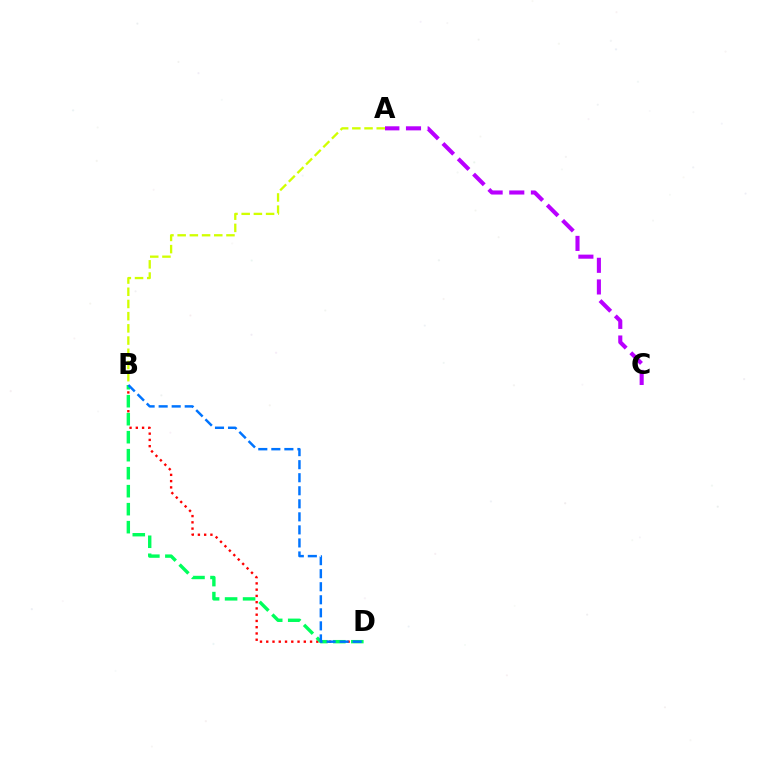{('B', 'D'): [{'color': '#ff0000', 'line_style': 'dotted', 'thickness': 1.7}, {'color': '#00ff5c', 'line_style': 'dashed', 'thickness': 2.44}, {'color': '#0074ff', 'line_style': 'dashed', 'thickness': 1.77}], ('A', 'C'): [{'color': '#b900ff', 'line_style': 'dashed', 'thickness': 2.94}], ('A', 'B'): [{'color': '#d1ff00', 'line_style': 'dashed', 'thickness': 1.66}]}